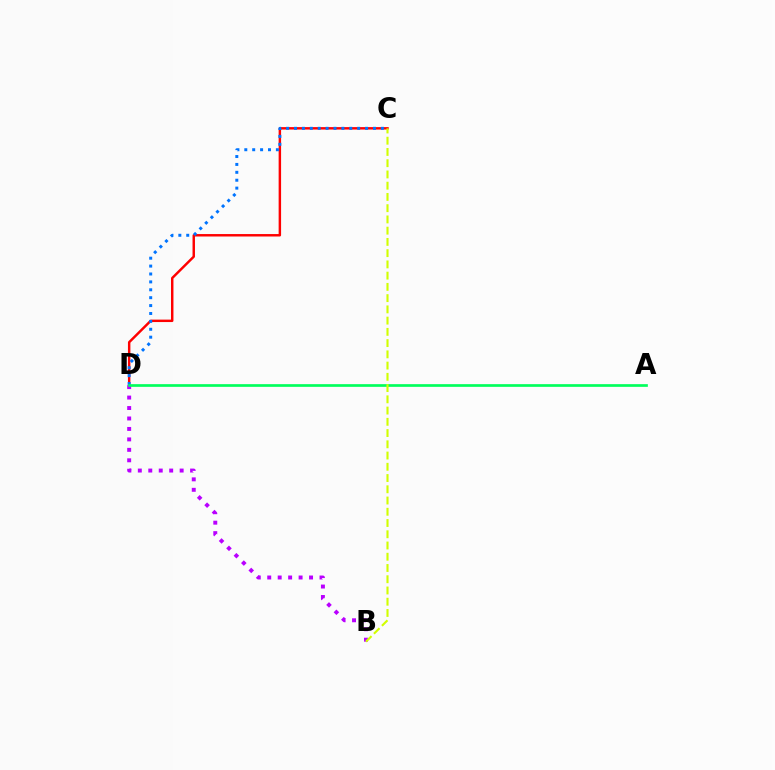{('C', 'D'): [{'color': '#ff0000', 'line_style': 'solid', 'thickness': 1.76}, {'color': '#0074ff', 'line_style': 'dotted', 'thickness': 2.15}], ('B', 'D'): [{'color': '#b900ff', 'line_style': 'dotted', 'thickness': 2.84}], ('A', 'D'): [{'color': '#00ff5c', 'line_style': 'solid', 'thickness': 1.93}], ('B', 'C'): [{'color': '#d1ff00', 'line_style': 'dashed', 'thickness': 1.53}]}